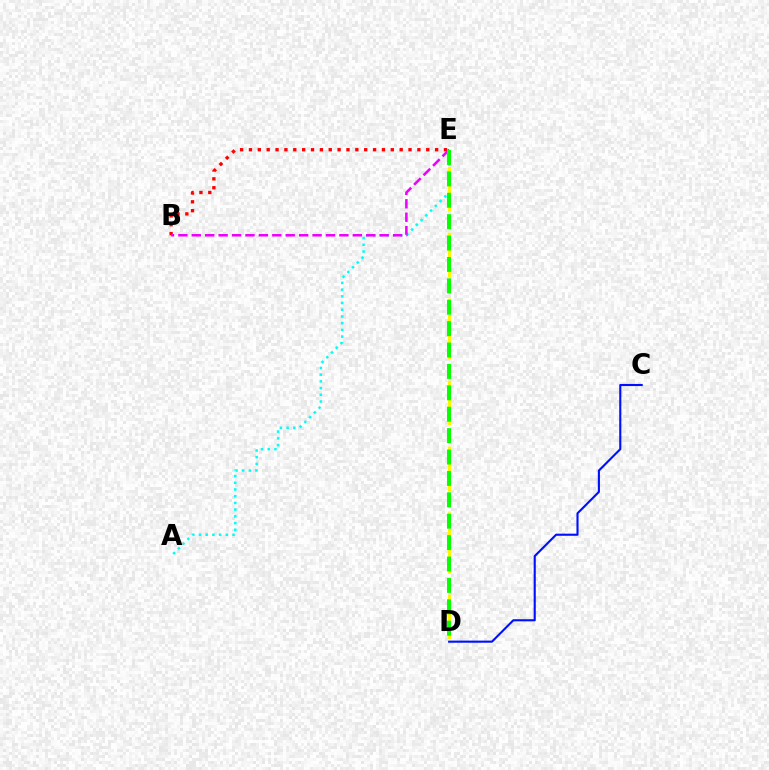{('C', 'D'): [{'color': '#0010ff', 'line_style': 'solid', 'thickness': 1.52}], ('A', 'E'): [{'color': '#00fff6', 'line_style': 'dotted', 'thickness': 1.82}], ('D', 'E'): [{'color': '#fcf500', 'line_style': 'dashed', 'thickness': 2.23}, {'color': '#08ff00', 'line_style': 'dashed', 'thickness': 2.91}], ('B', 'E'): [{'color': '#ff0000', 'line_style': 'dotted', 'thickness': 2.41}, {'color': '#ee00ff', 'line_style': 'dashed', 'thickness': 1.82}]}